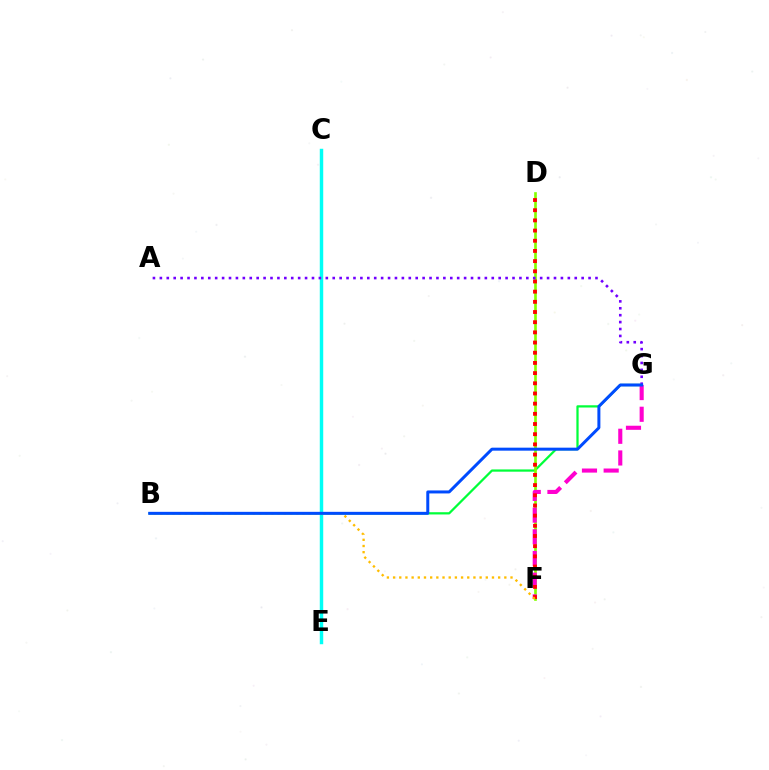{('B', 'G'): [{'color': '#00ff39', 'line_style': 'solid', 'thickness': 1.62}, {'color': '#004bff', 'line_style': 'solid', 'thickness': 2.16}], ('C', 'E'): [{'color': '#00fff6', 'line_style': 'solid', 'thickness': 2.48}], ('D', 'F'): [{'color': '#84ff00', 'line_style': 'solid', 'thickness': 1.92}, {'color': '#ff0000', 'line_style': 'dotted', 'thickness': 2.77}], ('F', 'G'): [{'color': '#ff00cf', 'line_style': 'dashed', 'thickness': 2.95}], ('A', 'G'): [{'color': '#7200ff', 'line_style': 'dotted', 'thickness': 1.88}], ('B', 'F'): [{'color': '#ffbd00', 'line_style': 'dotted', 'thickness': 1.68}]}